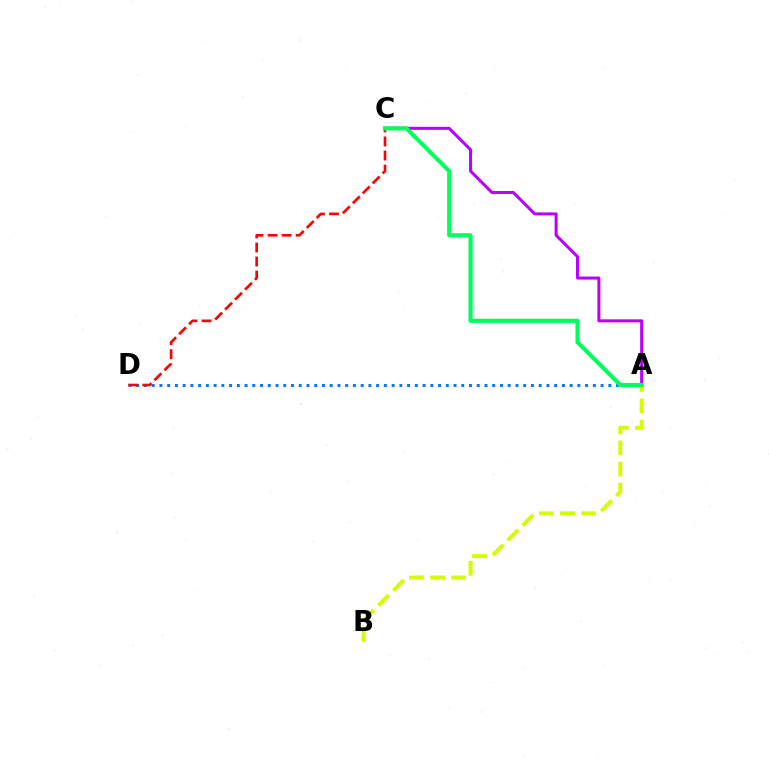{('A', 'C'): [{'color': '#b900ff', 'line_style': 'solid', 'thickness': 2.18}, {'color': '#00ff5c', 'line_style': 'solid', 'thickness': 2.94}], ('A', 'B'): [{'color': '#d1ff00', 'line_style': 'dashed', 'thickness': 2.87}], ('A', 'D'): [{'color': '#0074ff', 'line_style': 'dotted', 'thickness': 2.1}], ('C', 'D'): [{'color': '#ff0000', 'line_style': 'dashed', 'thickness': 1.91}]}